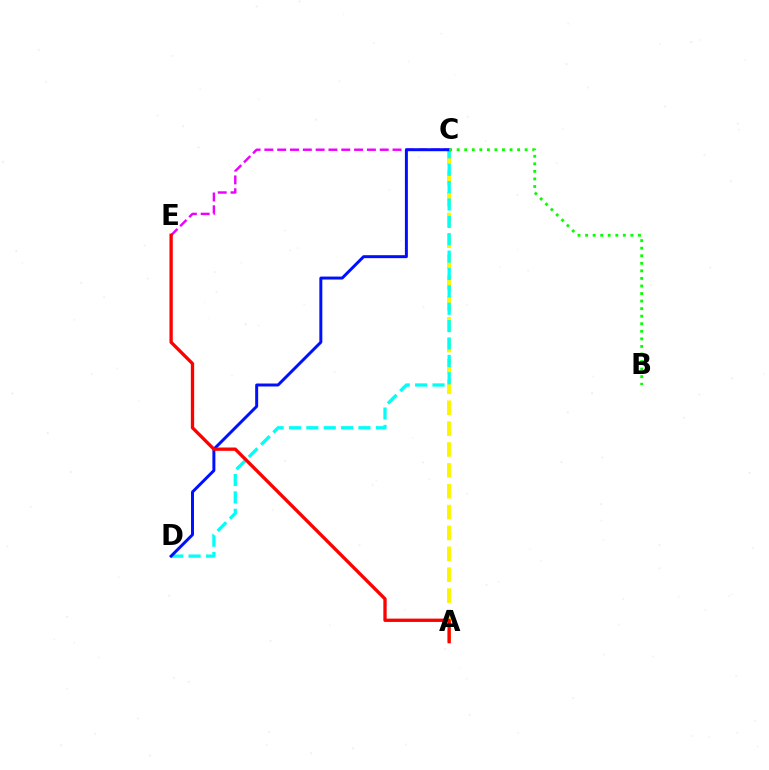{('C', 'E'): [{'color': '#ee00ff', 'line_style': 'dashed', 'thickness': 1.74}], ('A', 'C'): [{'color': '#fcf500', 'line_style': 'dashed', 'thickness': 2.84}], ('C', 'D'): [{'color': '#00fff6', 'line_style': 'dashed', 'thickness': 2.36}, {'color': '#0010ff', 'line_style': 'solid', 'thickness': 2.14}], ('B', 'C'): [{'color': '#08ff00', 'line_style': 'dotted', 'thickness': 2.05}], ('A', 'E'): [{'color': '#ff0000', 'line_style': 'solid', 'thickness': 2.39}]}